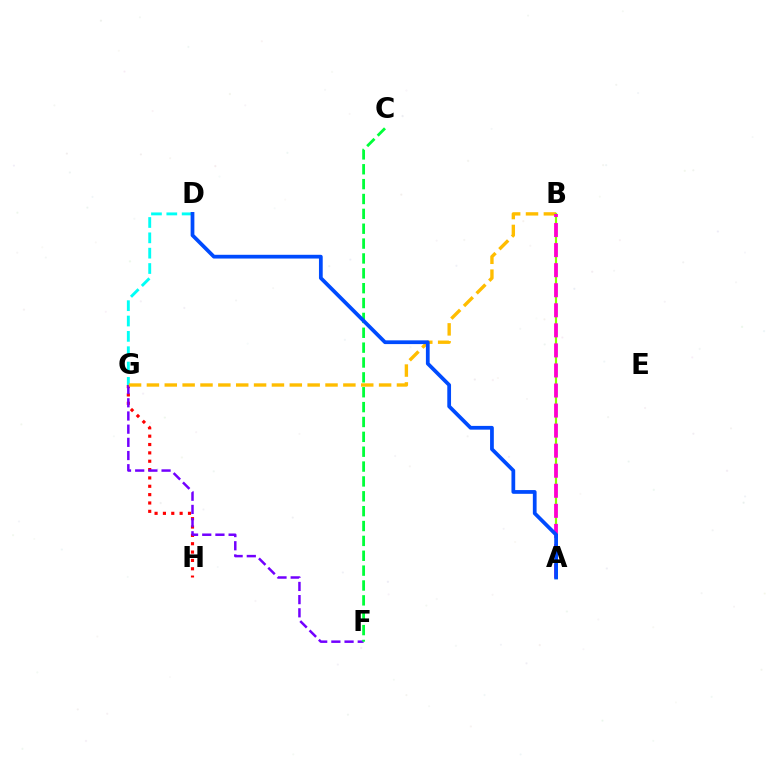{('G', 'H'): [{'color': '#ff0000', 'line_style': 'dotted', 'thickness': 2.27}], ('D', 'G'): [{'color': '#00fff6', 'line_style': 'dashed', 'thickness': 2.08}], ('F', 'G'): [{'color': '#7200ff', 'line_style': 'dashed', 'thickness': 1.79}], ('B', 'G'): [{'color': '#ffbd00', 'line_style': 'dashed', 'thickness': 2.43}], ('A', 'B'): [{'color': '#84ff00', 'line_style': 'solid', 'thickness': 1.57}, {'color': '#ff00cf', 'line_style': 'dashed', 'thickness': 2.72}], ('C', 'F'): [{'color': '#00ff39', 'line_style': 'dashed', 'thickness': 2.02}], ('A', 'D'): [{'color': '#004bff', 'line_style': 'solid', 'thickness': 2.7}]}